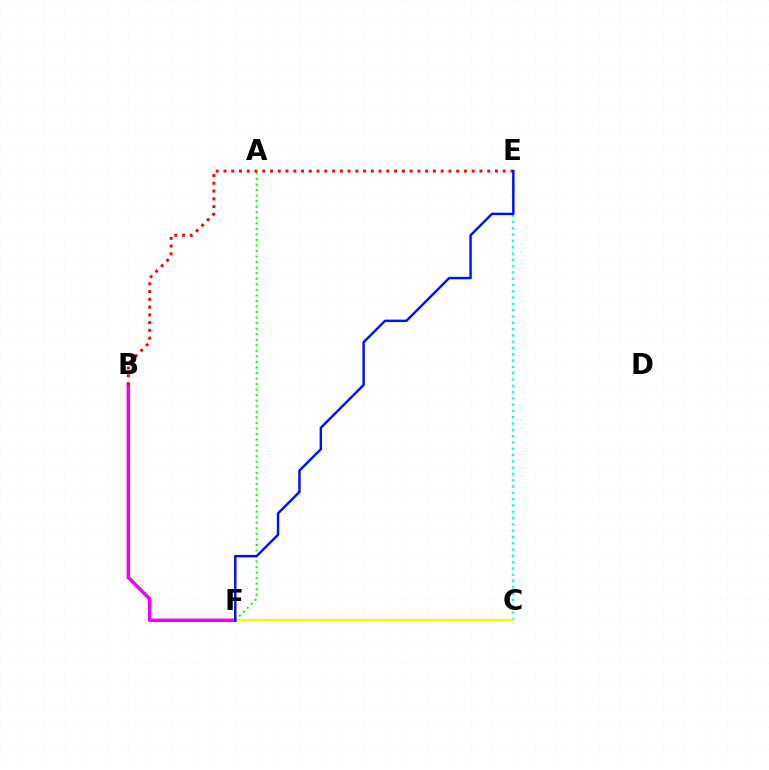{('C', 'E'): [{'color': '#00fff6', 'line_style': 'dotted', 'thickness': 1.71}], ('B', 'F'): [{'color': '#ee00ff', 'line_style': 'solid', 'thickness': 2.54}], ('A', 'F'): [{'color': '#08ff00', 'line_style': 'dotted', 'thickness': 1.51}], ('C', 'F'): [{'color': '#fcf500', 'line_style': 'solid', 'thickness': 1.66}], ('B', 'E'): [{'color': '#ff0000', 'line_style': 'dotted', 'thickness': 2.11}], ('E', 'F'): [{'color': '#0010ff', 'line_style': 'solid', 'thickness': 1.76}]}